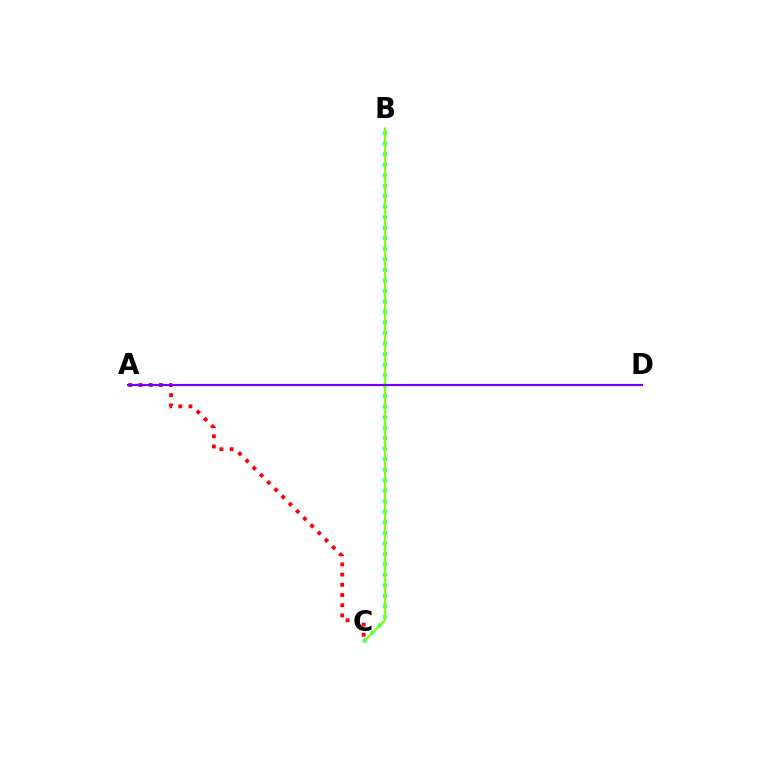{('B', 'C'): [{'color': '#00fff6', 'line_style': 'dotted', 'thickness': 2.86}, {'color': '#84ff00', 'line_style': 'solid', 'thickness': 1.54}], ('A', 'C'): [{'color': '#ff0000', 'line_style': 'dotted', 'thickness': 2.77}], ('A', 'D'): [{'color': '#7200ff', 'line_style': 'solid', 'thickness': 1.54}]}